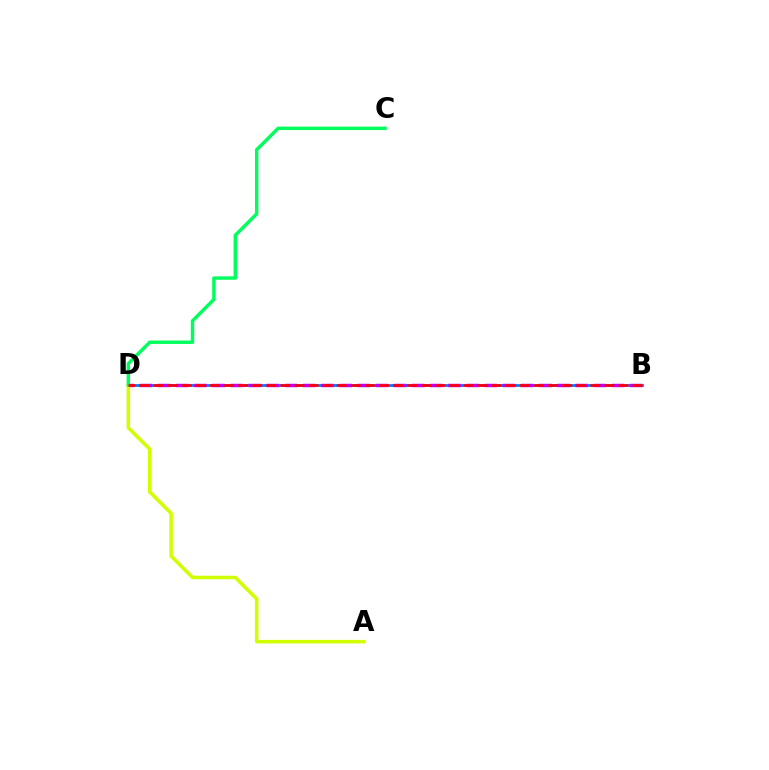{('B', 'D'): [{'color': '#0074ff', 'line_style': 'solid', 'thickness': 1.95}, {'color': '#b900ff', 'line_style': 'dashed', 'thickness': 2.47}, {'color': '#ff0000', 'line_style': 'dashed', 'thickness': 1.91}], ('A', 'D'): [{'color': '#d1ff00', 'line_style': 'solid', 'thickness': 2.54}], ('C', 'D'): [{'color': '#00ff5c', 'line_style': 'solid', 'thickness': 2.46}]}